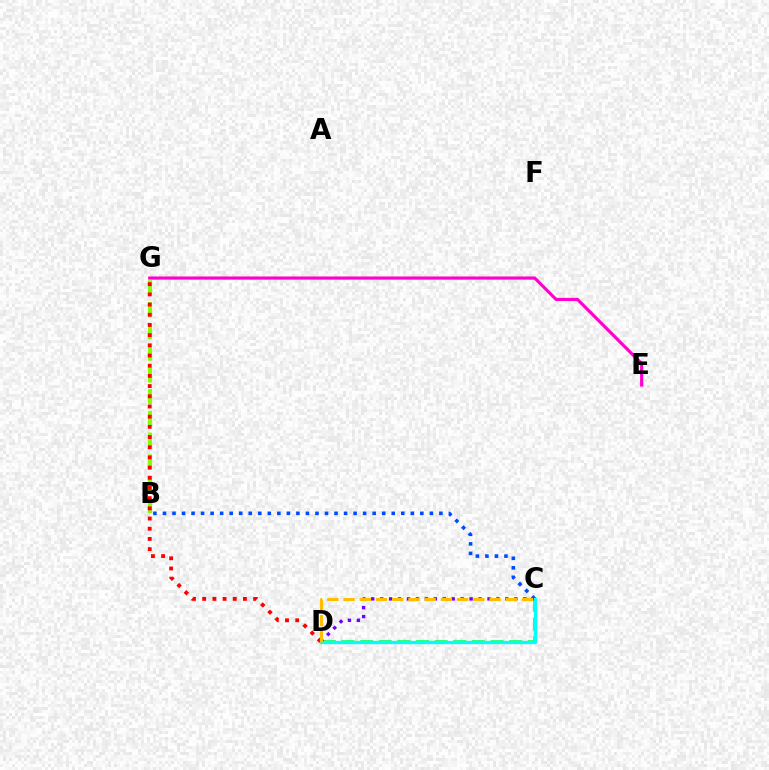{('B', 'G'): [{'color': '#84ff00', 'line_style': 'dashed', 'thickness': 2.96}], ('C', 'D'): [{'color': '#00ff39', 'line_style': 'dashed', 'thickness': 2.53}, {'color': '#7200ff', 'line_style': 'dotted', 'thickness': 2.43}, {'color': '#00fff6', 'line_style': 'solid', 'thickness': 2.39}, {'color': '#ffbd00', 'line_style': 'dashed', 'thickness': 2.2}], ('E', 'G'): [{'color': '#ff00cf', 'line_style': 'solid', 'thickness': 2.28}], ('B', 'C'): [{'color': '#004bff', 'line_style': 'dotted', 'thickness': 2.59}], ('D', 'G'): [{'color': '#ff0000', 'line_style': 'dotted', 'thickness': 2.77}]}